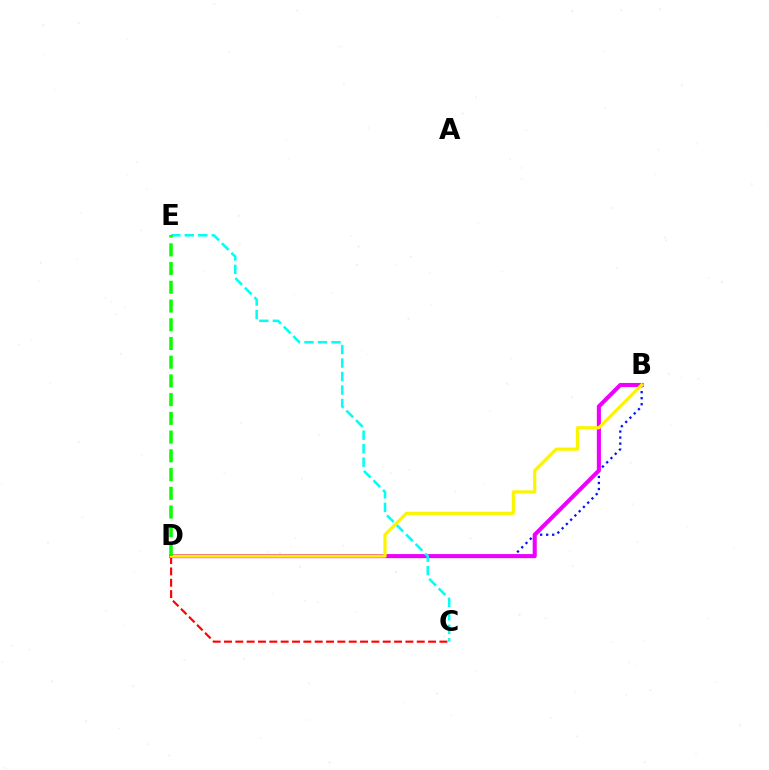{('B', 'D'): [{'color': '#0010ff', 'line_style': 'dotted', 'thickness': 1.64}, {'color': '#ee00ff', 'line_style': 'solid', 'thickness': 2.94}, {'color': '#fcf500', 'line_style': 'solid', 'thickness': 2.32}], ('C', 'E'): [{'color': '#00fff6', 'line_style': 'dashed', 'thickness': 1.83}], ('C', 'D'): [{'color': '#ff0000', 'line_style': 'dashed', 'thickness': 1.54}], ('D', 'E'): [{'color': '#08ff00', 'line_style': 'dashed', 'thickness': 2.54}]}